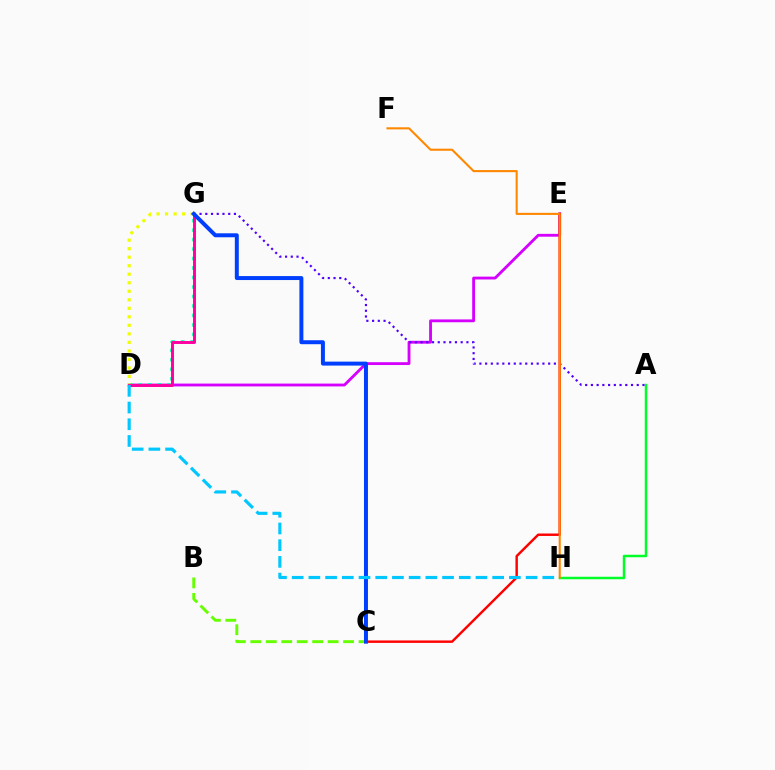{('A', 'H'): [{'color': '#00ff27', 'line_style': 'solid', 'thickness': 1.78}], ('D', 'E'): [{'color': '#d600ff', 'line_style': 'solid', 'thickness': 2.04}], ('D', 'G'): [{'color': '#00ffaf', 'line_style': 'dotted', 'thickness': 2.58}, {'color': '#eeff00', 'line_style': 'dotted', 'thickness': 2.31}, {'color': '#ff00a0', 'line_style': 'solid', 'thickness': 2.1}], ('A', 'G'): [{'color': '#4f00ff', 'line_style': 'dotted', 'thickness': 1.56}], ('B', 'C'): [{'color': '#66ff00', 'line_style': 'dashed', 'thickness': 2.1}], ('C', 'E'): [{'color': '#ff0000', 'line_style': 'solid', 'thickness': 1.75}], ('F', 'H'): [{'color': '#ff8800', 'line_style': 'solid', 'thickness': 1.5}], ('C', 'G'): [{'color': '#003fff', 'line_style': 'solid', 'thickness': 2.86}], ('D', 'H'): [{'color': '#00c7ff', 'line_style': 'dashed', 'thickness': 2.27}]}